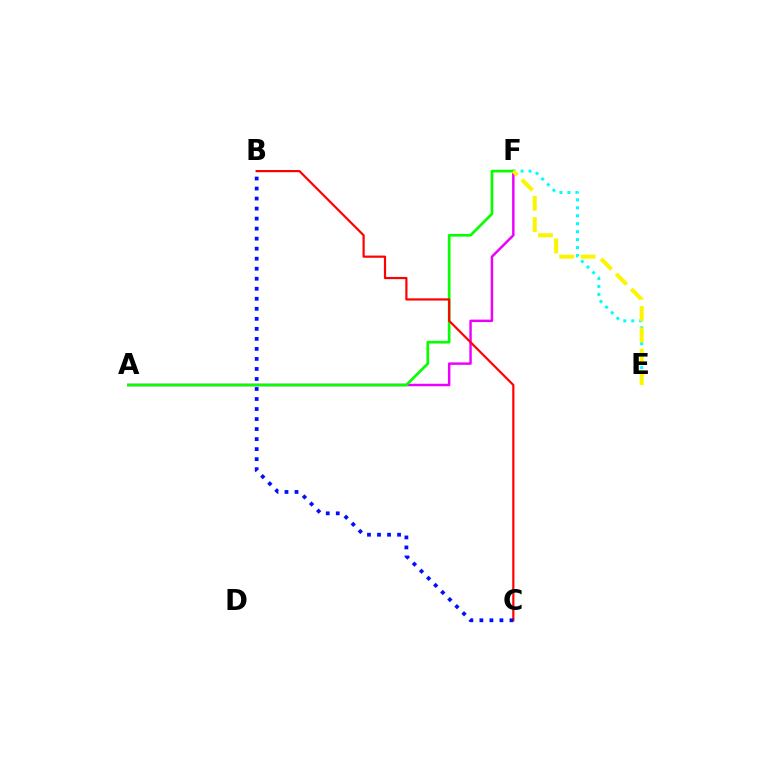{('A', 'F'): [{'color': '#ee00ff', 'line_style': 'solid', 'thickness': 1.77}, {'color': '#08ff00', 'line_style': 'solid', 'thickness': 1.94}], ('E', 'F'): [{'color': '#00fff6', 'line_style': 'dotted', 'thickness': 2.16}, {'color': '#fcf500', 'line_style': 'dashed', 'thickness': 2.9}], ('B', 'C'): [{'color': '#ff0000', 'line_style': 'solid', 'thickness': 1.58}, {'color': '#0010ff', 'line_style': 'dotted', 'thickness': 2.72}]}